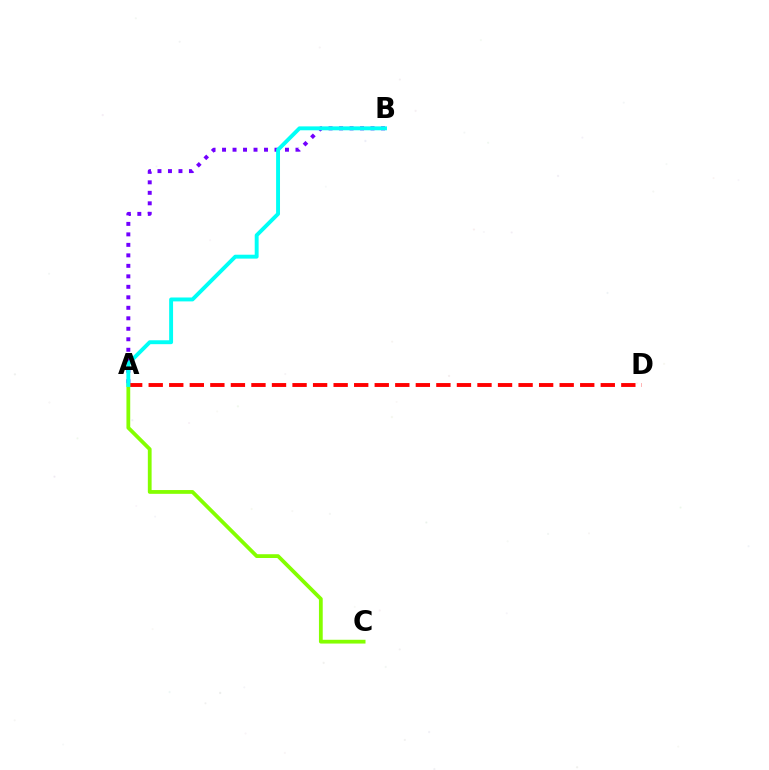{('A', 'D'): [{'color': '#ff0000', 'line_style': 'dashed', 'thickness': 2.79}], ('A', 'B'): [{'color': '#7200ff', 'line_style': 'dotted', 'thickness': 2.85}, {'color': '#00fff6', 'line_style': 'solid', 'thickness': 2.81}], ('A', 'C'): [{'color': '#84ff00', 'line_style': 'solid', 'thickness': 2.72}]}